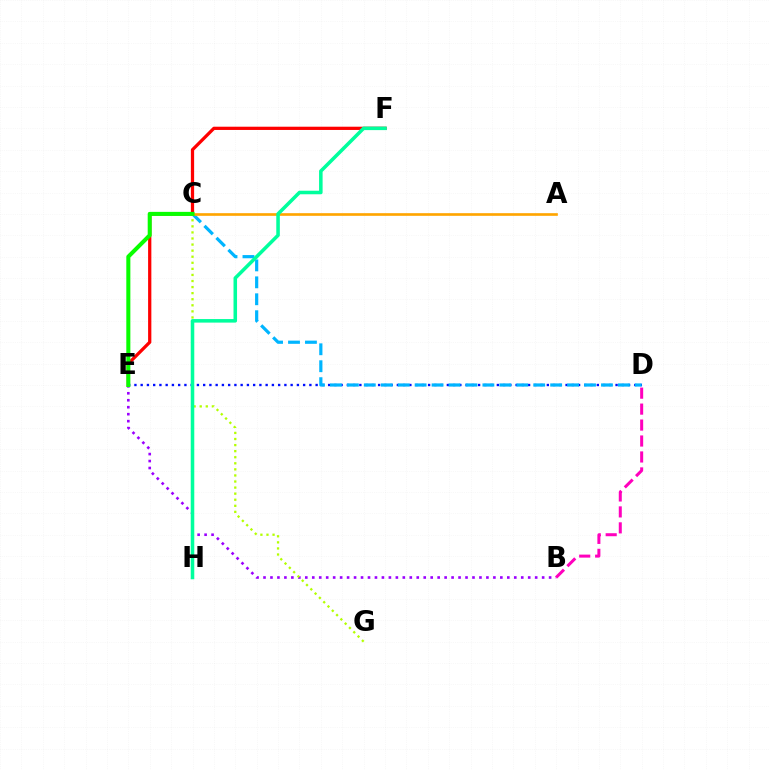{('D', 'E'): [{'color': '#0010ff', 'line_style': 'dotted', 'thickness': 1.7}], ('C', 'D'): [{'color': '#00b5ff', 'line_style': 'dashed', 'thickness': 2.3}], ('B', 'E'): [{'color': '#9b00ff', 'line_style': 'dotted', 'thickness': 1.89}], ('C', 'G'): [{'color': '#b3ff00', 'line_style': 'dotted', 'thickness': 1.65}], ('E', 'F'): [{'color': '#ff0000', 'line_style': 'solid', 'thickness': 2.34}], ('B', 'D'): [{'color': '#ff00bd', 'line_style': 'dashed', 'thickness': 2.17}], ('A', 'C'): [{'color': '#ffa500', 'line_style': 'solid', 'thickness': 1.91}], ('F', 'H'): [{'color': '#00ff9d', 'line_style': 'solid', 'thickness': 2.55}], ('C', 'E'): [{'color': '#08ff00', 'line_style': 'solid', 'thickness': 2.91}]}